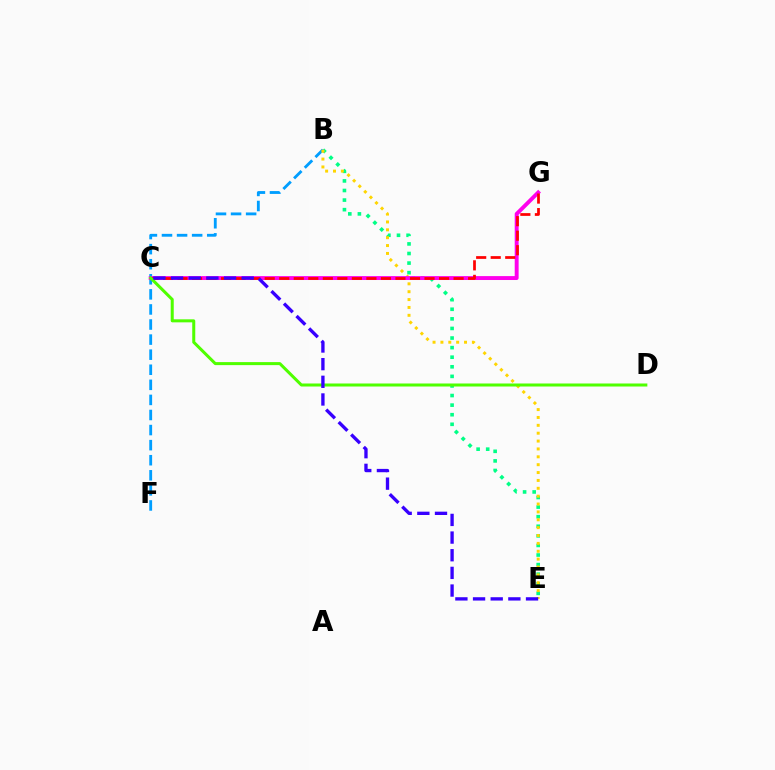{('B', 'E'): [{'color': '#00ff86', 'line_style': 'dotted', 'thickness': 2.6}, {'color': '#ffd500', 'line_style': 'dotted', 'thickness': 2.14}], ('B', 'F'): [{'color': '#009eff', 'line_style': 'dashed', 'thickness': 2.05}], ('C', 'G'): [{'color': '#ff00ed', 'line_style': 'solid', 'thickness': 2.82}, {'color': '#ff0000', 'line_style': 'dashed', 'thickness': 1.97}], ('C', 'D'): [{'color': '#4fff00', 'line_style': 'solid', 'thickness': 2.18}], ('C', 'E'): [{'color': '#3700ff', 'line_style': 'dashed', 'thickness': 2.4}]}